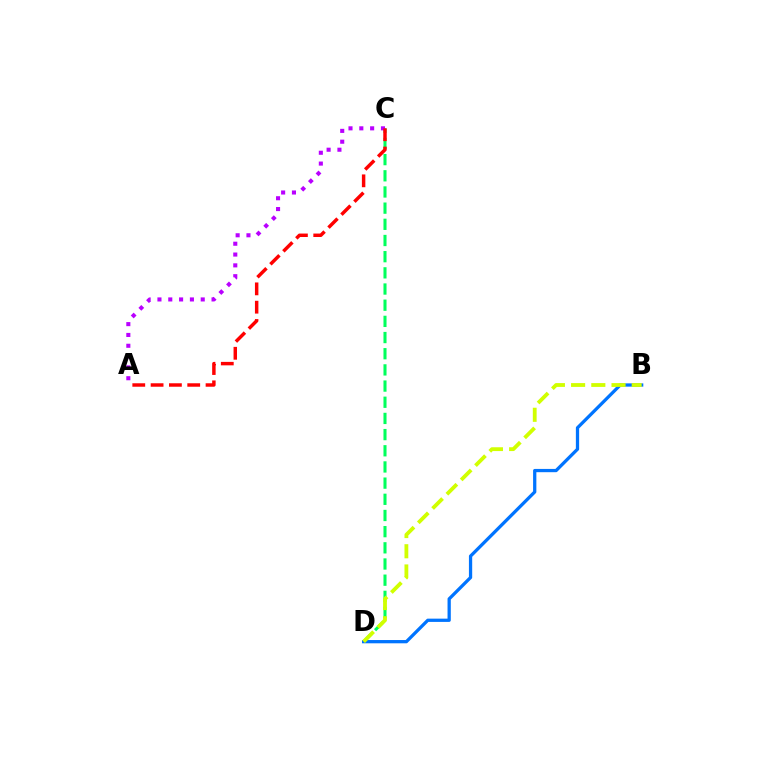{('C', 'D'): [{'color': '#00ff5c', 'line_style': 'dashed', 'thickness': 2.2}], ('A', 'C'): [{'color': '#b900ff', 'line_style': 'dotted', 'thickness': 2.94}, {'color': '#ff0000', 'line_style': 'dashed', 'thickness': 2.49}], ('B', 'D'): [{'color': '#0074ff', 'line_style': 'solid', 'thickness': 2.35}, {'color': '#d1ff00', 'line_style': 'dashed', 'thickness': 2.75}]}